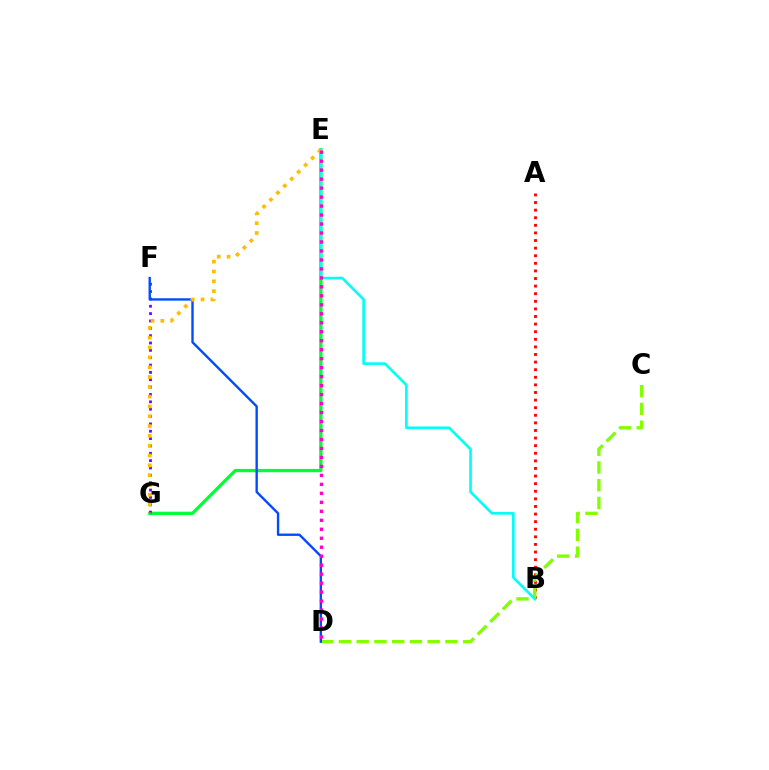{('E', 'G'): [{'color': '#00ff39', 'line_style': 'solid', 'thickness': 2.38}, {'color': '#ffbd00', 'line_style': 'dotted', 'thickness': 2.67}], ('A', 'B'): [{'color': '#ff0000', 'line_style': 'dotted', 'thickness': 2.06}], ('F', 'G'): [{'color': '#7200ff', 'line_style': 'dotted', 'thickness': 2.0}], ('C', 'D'): [{'color': '#84ff00', 'line_style': 'dashed', 'thickness': 2.41}], ('B', 'E'): [{'color': '#00fff6', 'line_style': 'solid', 'thickness': 1.89}], ('D', 'F'): [{'color': '#004bff', 'line_style': 'solid', 'thickness': 1.71}], ('D', 'E'): [{'color': '#ff00cf', 'line_style': 'dotted', 'thickness': 2.44}]}